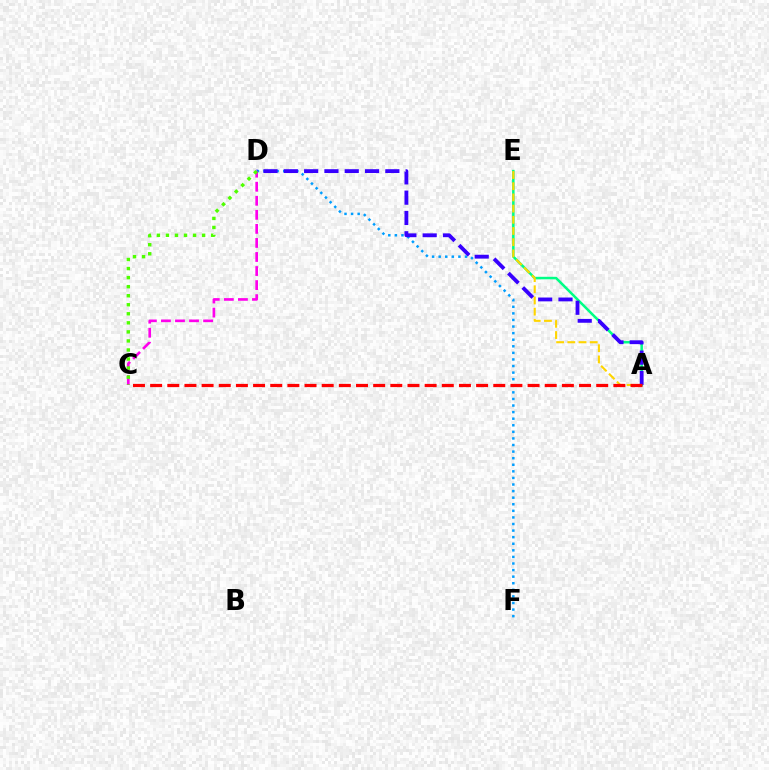{('D', 'F'): [{'color': '#009eff', 'line_style': 'dotted', 'thickness': 1.79}], ('A', 'E'): [{'color': '#00ff86', 'line_style': 'solid', 'thickness': 1.81}, {'color': '#ffd500', 'line_style': 'dashed', 'thickness': 1.52}], ('C', 'D'): [{'color': '#ff00ed', 'line_style': 'dashed', 'thickness': 1.91}, {'color': '#4fff00', 'line_style': 'dotted', 'thickness': 2.46}], ('A', 'D'): [{'color': '#3700ff', 'line_style': 'dashed', 'thickness': 2.76}], ('A', 'C'): [{'color': '#ff0000', 'line_style': 'dashed', 'thickness': 2.33}]}